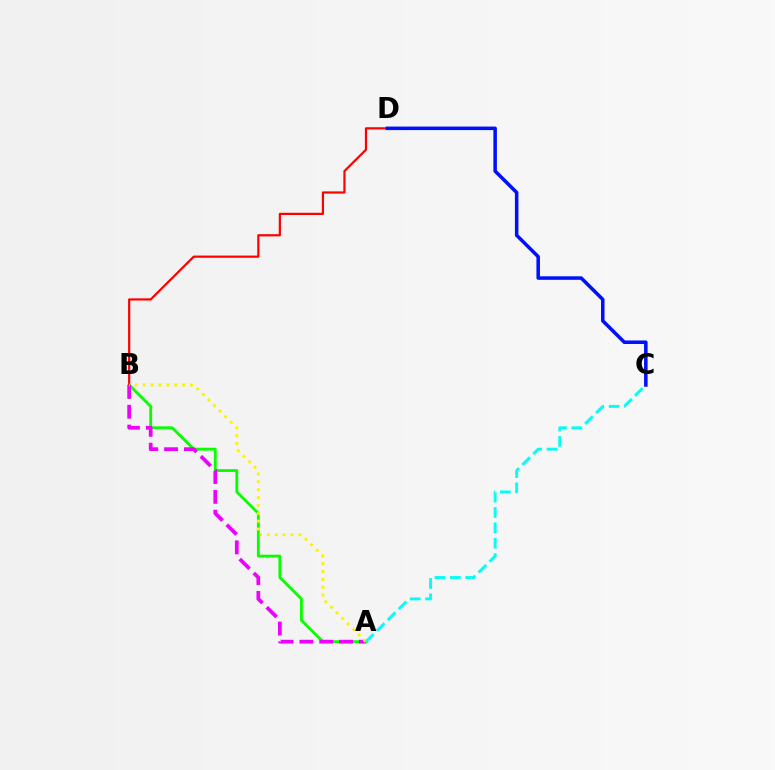{('A', 'B'): [{'color': '#08ff00', 'line_style': 'solid', 'thickness': 2.05}, {'color': '#ee00ff', 'line_style': 'dashed', 'thickness': 2.69}, {'color': '#fcf500', 'line_style': 'dotted', 'thickness': 2.14}], ('B', 'D'): [{'color': '#ff0000', 'line_style': 'solid', 'thickness': 1.59}], ('C', 'D'): [{'color': '#0010ff', 'line_style': 'solid', 'thickness': 2.54}], ('A', 'C'): [{'color': '#00fff6', 'line_style': 'dashed', 'thickness': 2.09}]}